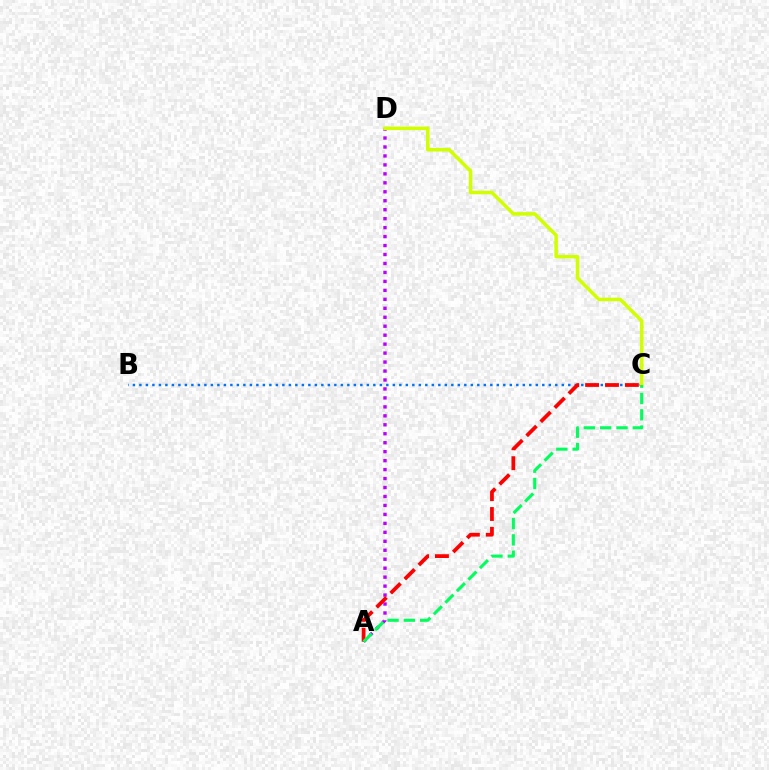{('A', 'D'): [{'color': '#b900ff', 'line_style': 'dotted', 'thickness': 2.43}], ('B', 'C'): [{'color': '#0074ff', 'line_style': 'dotted', 'thickness': 1.77}], ('A', 'C'): [{'color': '#ff0000', 'line_style': 'dashed', 'thickness': 2.7}, {'color': '#00ff5c', 'line_style': 'dashed', 'thickness': 2.22}], ('C', 'D'): [{'color': '#d1ff00', 'line_style': 'solid', 'thickness': 2.53}]}